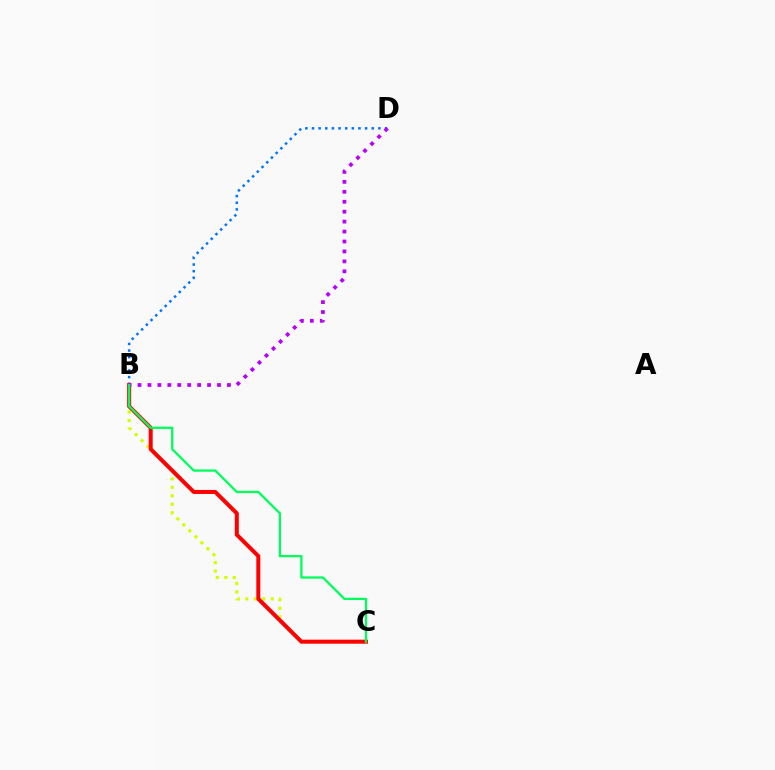{('B', 'D'): [{'color': '#0074ff', 'line_style': 'dotted', 'thickness': 1.8}, {'color': '#b900ff', 'line_style': 'dotted', 'thickness': 2.7}], ('B', 'C'): [{'color': '#d1ff00', 'line_style': 'dotted', 'thickness': 2.3}, {'color': '#ff0000', 'line_style': 'solid', 'thickness': 2.89}, {'color': '#00ff5c', 'line_style': 'solid', 'thickness': 1.65}]}